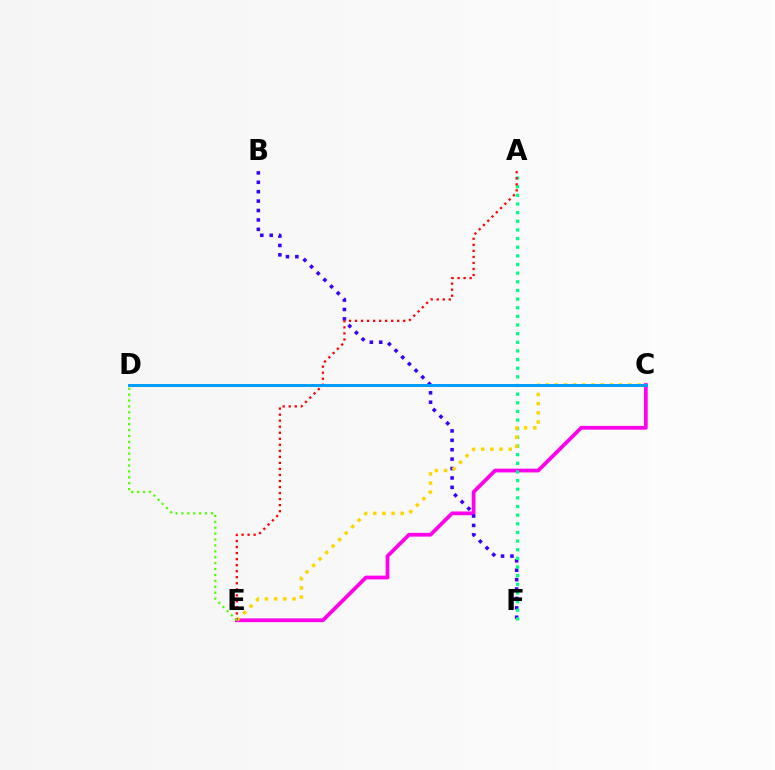{('C', 'E'): [{'color': '#ff00ed', 'line_style': 'solid', 'thickness': 2.71}, {'color': '#ffd500', 'line_style': 'dotted', 'thickness': 2.5}], ('B', 'F'): [{'color': '#3700ff', 'line_style': 'dotted', 'thickness': 2.56}], ('A', 'F'): [{'color': '#00ff86', 'line_style': 'dotted', 'thickness': 2.35}], ('A', 'E'): [{'color': '#ff0000', 'line_style': 'dotted', 'thickness': 1.64}], ('D', 'E'): [{'color': '#4fff00', 'line_style': 'dotted', 'thickness': 1.6}], ('C', 'D'): [{'color': '#009eff', 'line_style': 'solid', 'thickness': 2.13}]}